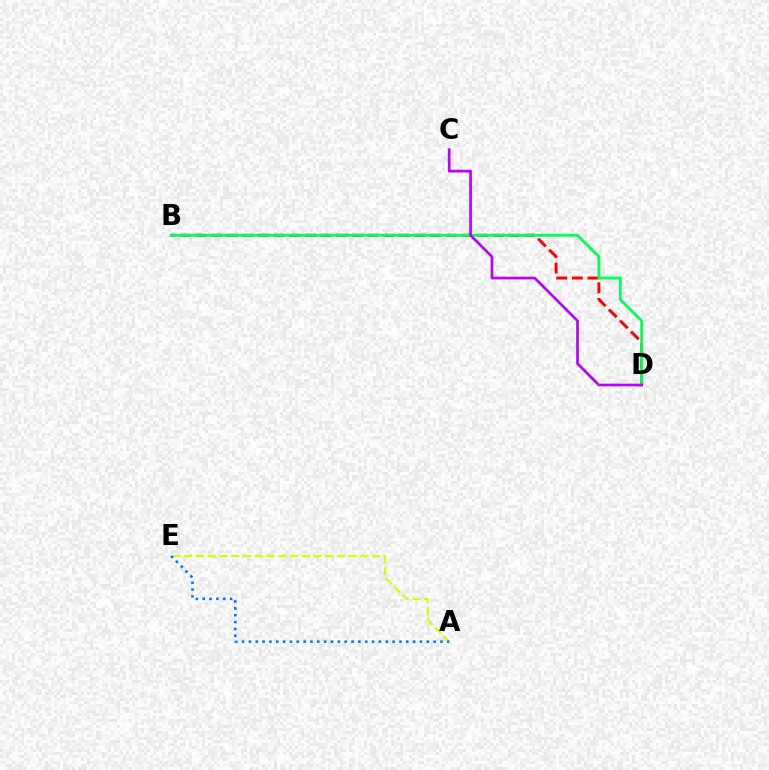{('B', 'D'): [{'color': '#ff0000', 'line_style': 'dashed', 'thickness': 2.12}, {'color': '#00ff5c', 'line_style': 'solid', 'thickness': 2.04}], ('A', 'E'): [{'color': '#d1ff00', 'line_style': 'dashed', 'thickness': 1.6}, {'color': '#0074ff', 'line_style': 'dotted', 'thickness': 1.86}], ('C', 'D'): [{'color': '#b900ff', 'line_style': 'solid', 'thickness': 1.95}]}